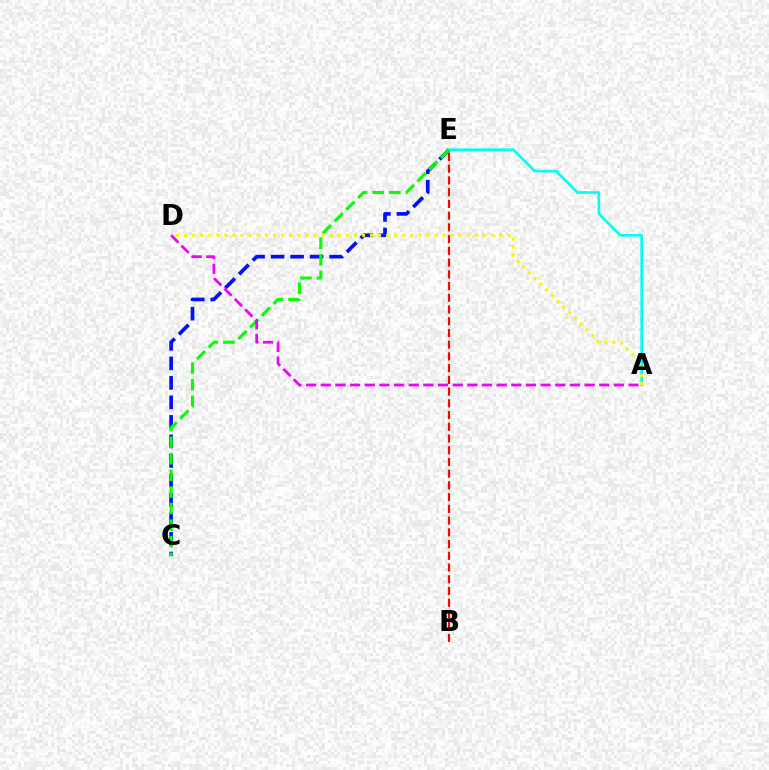{('C', 'E'): [{'color': '#0010ff', 'line_style': 'dashed', 'thickness': 2.65}, {'color': '#08ff00', 'line_style': 'dashed', 'thickness': 2.25}], ('A', 'E'): [{'color': '#00fff6', 'line_style': 'solid', 'thickness': 1.9}], ('A', 'D'): [{'color': '#fcf500', 'line_style': 'dotted', 'thickness': 2.2}, {'color': '#ee00ff', 'line_style': 'dashed', 'thickness': 1.99}], ('B', 'E'): [{'color': '#ff0000', 'line_style': 'dashed', 'thickness': 1.59}]}